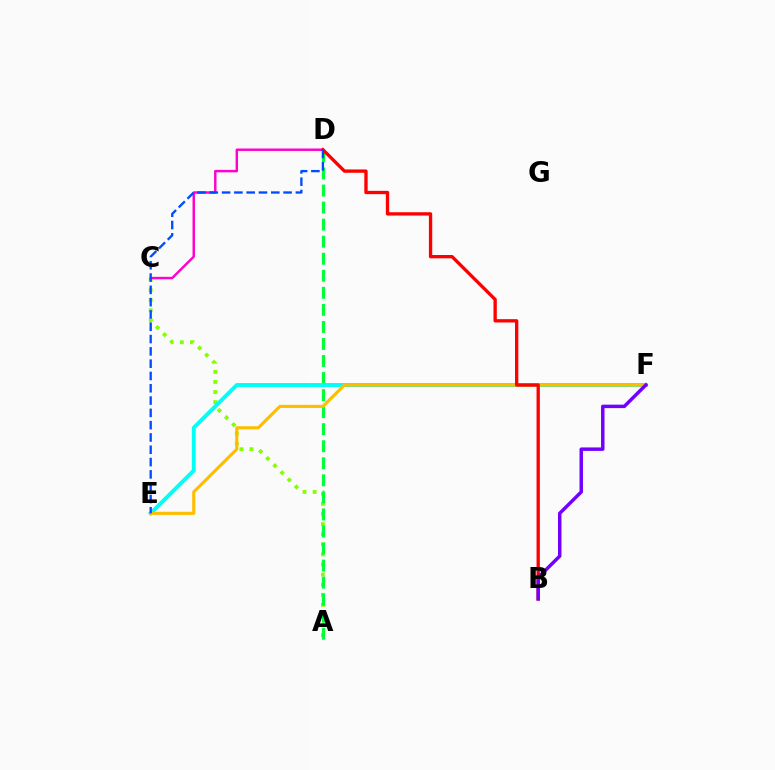{('A', 'C'): [{'color': '#84ff00', 'line_style': 'dotted', 'thickness': 2.74}], ('C', 'D'): [{'color': '#ff00cf', 'line_style': 'solid', 'thickness': 1.76}], ('A', 'D'): [{'color': '#00ff39', 'line_style': 'dashed', 'thickness': 2.32}], ('E', 'F'): [{'color': '#00fff6', 'line_style': 'solid', 'thickness': 2.82}, {'color': '#ffbd00', 'line_style': 'solid', 'thickness': 2.24}], ('B', 'D'): [{'color': '#ff0000', 'line_style': 'solid', 'thickness': 2.4}], ('D', 'E'): [{'color': '#004bff', 'line_style': 'dashed', 'thickness': 1.67}], ('B', 'F'): [{'color': '#7200ff', 'line_style': 'solid', 'thickness': 2.49}]}